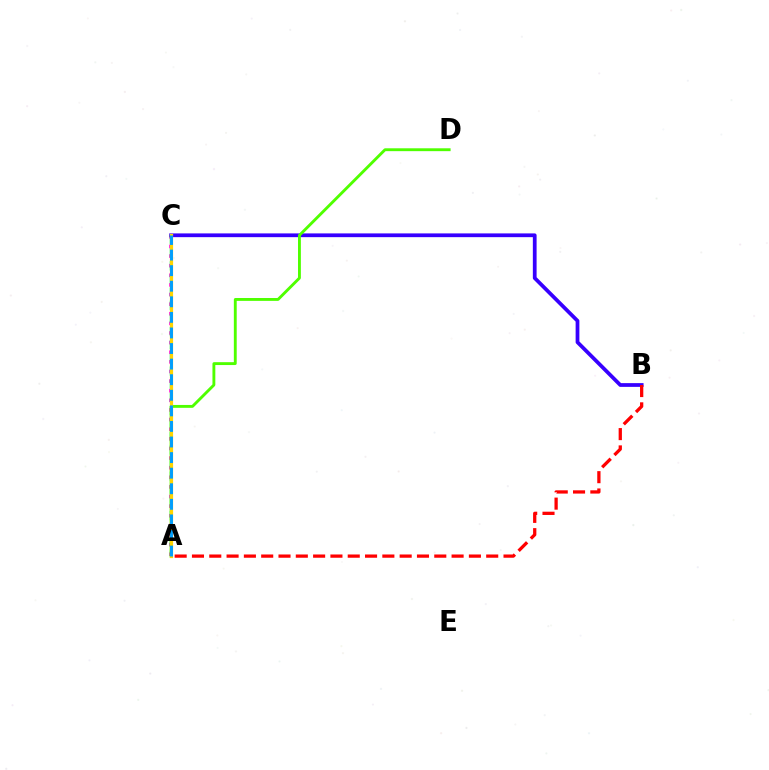{('A', 'C'): [{'color': '#ff00ed', 'line_style': 'dotted', 'thickness': 2.61}, {'color': '#00ff86', 'line_style': 'dashed', 'thickness': 1.79}, {'color': '#ffd500', 'line_style': 'solid', 'thickness': 2.31}, {'color': '#009eff', 'line_style': 'dashed', 'thickness': 2.12}], ('B', 'C'): [{'color': '#3700ff', 'line_style': 'solid', 'thickness': 2.7}], ('A', 'D'): [{'color': '#4fff00', 'line_style': 'solid', 'thickness': 2.07}], ('A', 'B'): [{'color': '#ff0000', 'line_style': 'dashed', 'thickness': 2.35}]}